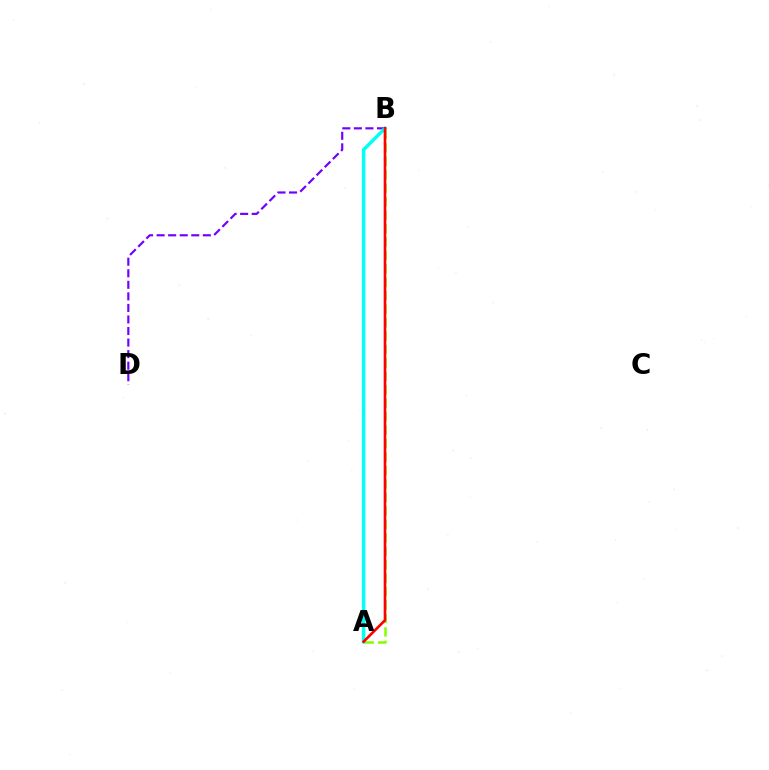{('B', 'D'): [{'color': '#7200ff', 'line_style': 'dashed', 'thickness': 1.57}], ('A', 'B'): [{'color': '#84ff00', 'line_style': 'dashed', 'thickness': 1.83}, {'color': '#00fff6', 'line_style': 'solid', 'thickness': 2.5}, {'color': '#ff0000', 'line_style': 'solid', 'thickness': 1.91}]}